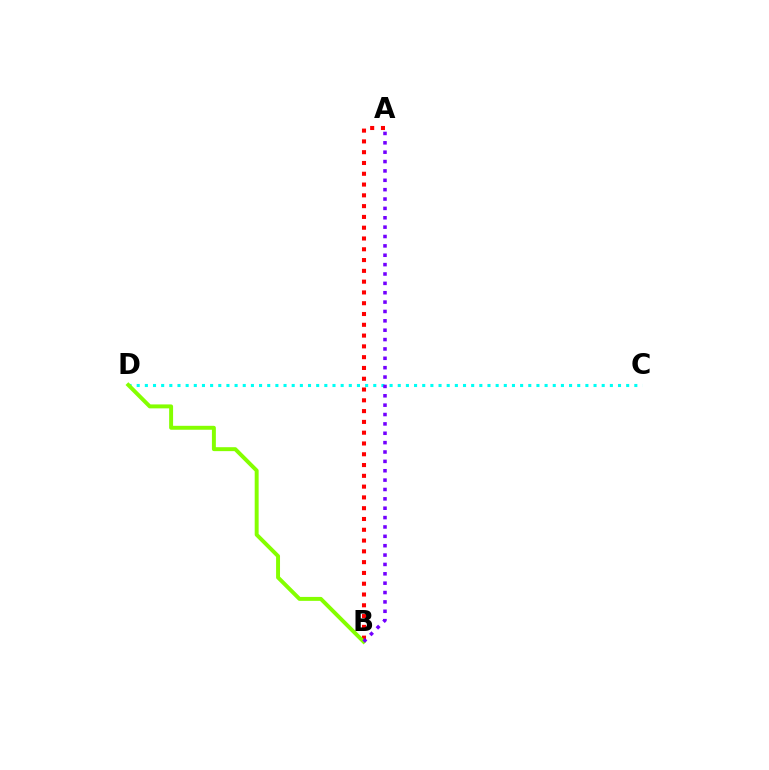{('C', 'D'): [{'color': '#00fff6', 'line_style': 'dotted', 'thickness': 2.22}], ('A', 'B'): [{'color': '#ff0000', 'line_style': 'dotted', 'thickness': 2.93}, {'color': '#7200ff', 'line_style': 'dotted', 'thickness': 2.55}], ('B', 'D'): [{'color': '#84ff00', 'line_style': 'solid', 'thickness': 2.84}]}